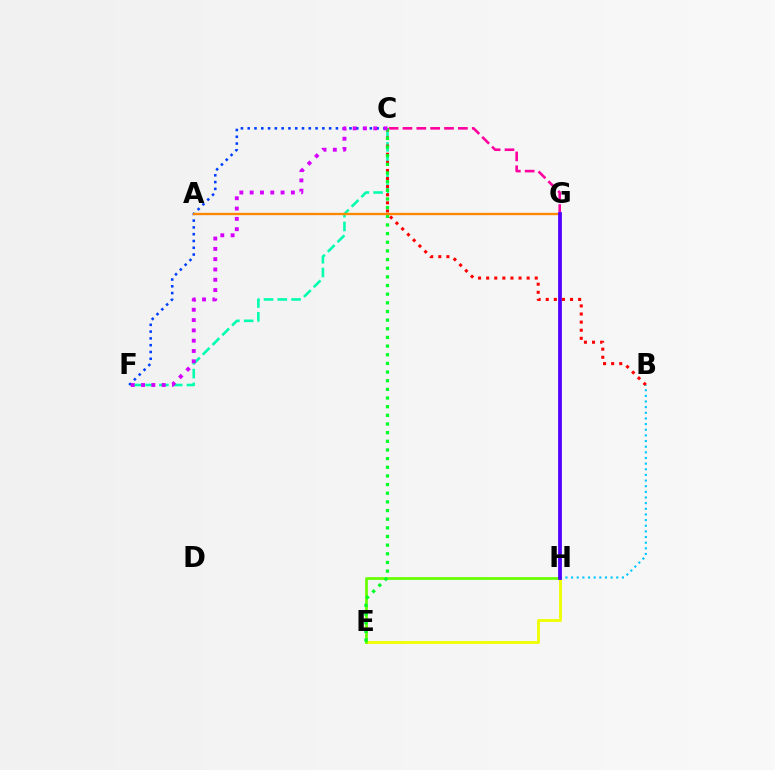{('C', 'F'): [{'color': '#00ffaf', 'line_style': 'dashed', 'thickness': 1.87}, {'color': '#003fff', 'line_style': 'dotted', 'thickness': 1.84}, {'color': '#d600ff', 'line_style': 'dotted', 'thickness': 2.8}], ('E', 'H'): [{'color': '#eeff00', 'line_style': 'solid', 'thickness': 2.04}, {'color': '#66ff00', 'line_style': 'solid', 'thickness': 1.97}], ('B', 'C'): [{'color': '#ff0000', 'line_style': 'dotted', 'thickness': 2.2}], ('C', 'G'): [{'color': '#ff00a0', 'line_style': 'dashed', 'thickness': 1.88}], ('C', 'E'): [{'color': '#00ff27', 'line_style': 'dotted', 'thickness': 2.35}], ('B', 'H'): [{'color': '#00c7ff', 'line_style': 'dotted', 'thickness': 1.53}], ('A', 'G'): [{'color': '#ff8800', 'line_style': 'solid', 'thickness': 1.68}], ('G', 'H'): [{'color': '#4f00ff', 'line_style': 'solid', 'thickness': 2.7}]}